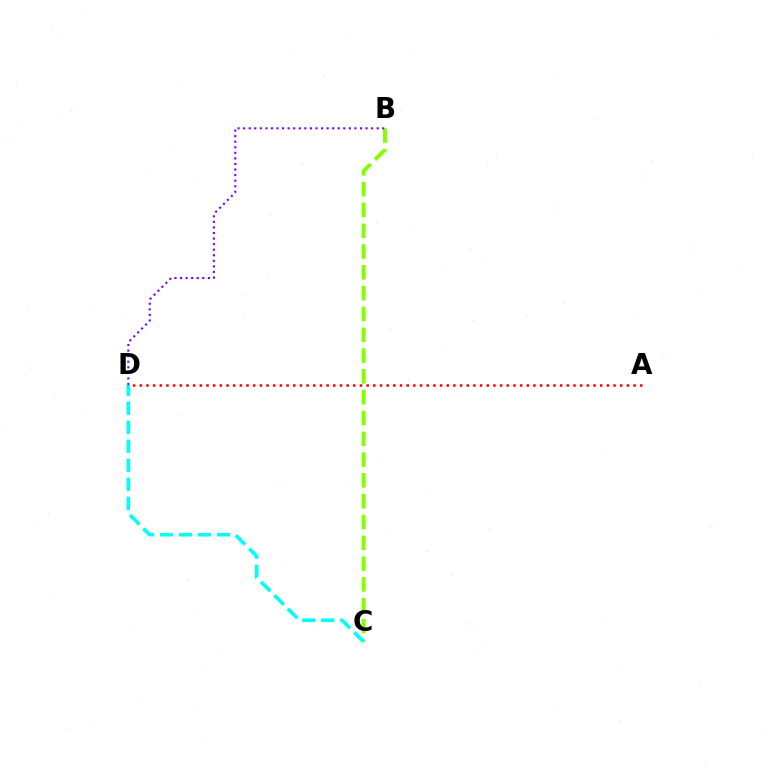{('B', 'C'): [{'color': '#84ff00', 'line_style': 'dashed', 'thickness': 2.83}], ('C', 'D'): [{'color': '#00fff6', 'line_style': 'dashed', 'thickness': 2.58}], ('B', 'D'): [{'color': '#7200ff', 'line_style': 'dotted', 'thickness': 1.51}], ('A', 'D'): [{'color': '#ff0000', 'line_style': 'dotted', 'thickness': 1.81}]}